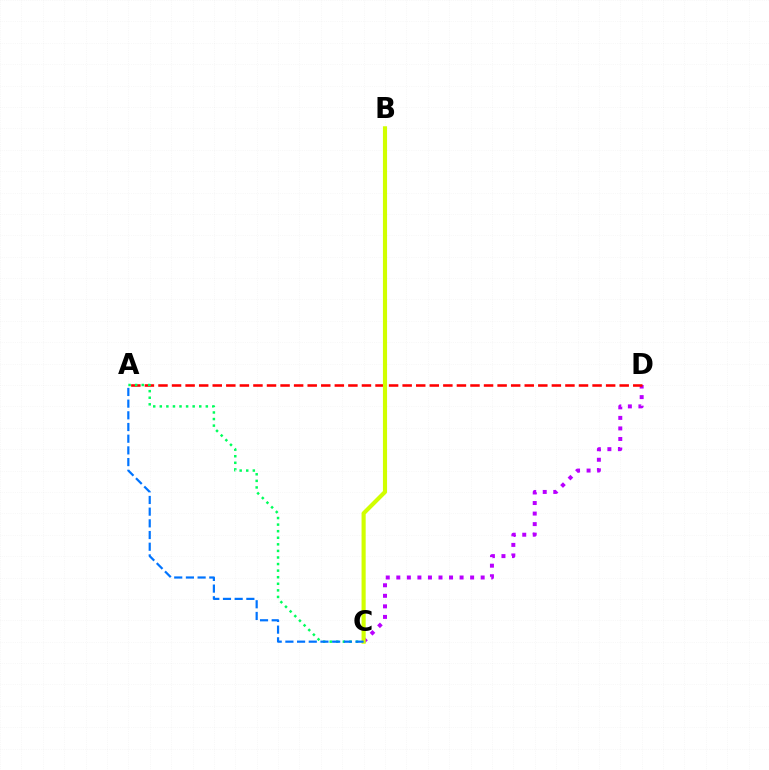{('C', 'D'): [{'color': '#b900ff', 'line_style': 'dotted', 'thickness': 2.86}], ('A', 'D'): [{'color': '#ff0000', 'line_style': 'dashed', 'thickness': 1.84}], ('A', 'C'): [{'color': '#00ff5c', 'line_style': 'dotted', 'thickness': 1.79}, {'color': '#0074ff', 'line_style': 'dashed', 'thickness': 1.59}], ('B', 'C'): [{'color': '#d1ff00', 'line_style': 'solid', 'thickness': 2.97}]}